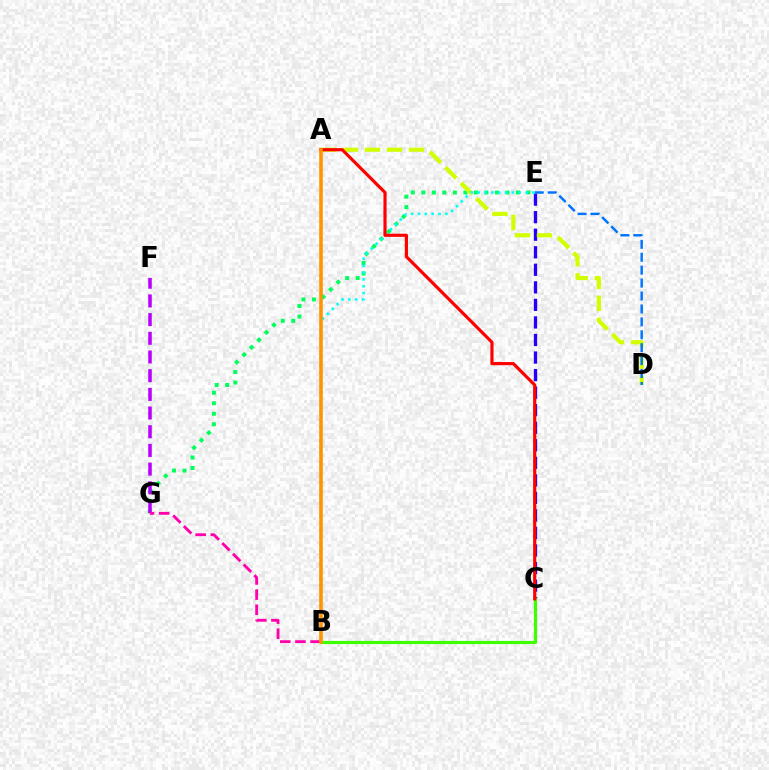{('E', 'G'): [{'color': '#00ff5c', 'line_style': 'dotted', 'thickness': 2.86}], ('C', 'E'): [{'color': '#2500ff', 'line_style': 'dashed', 'thickness': 2.38}], ('F', 'G'): [{'color': '#b900ff', 'line_style': 'dashed', 'thickness': 2.54}], ('B', 'C'): [{'color': '#3dff00', 'line_style': 'solid', 'thickness': 2.26}], ('A', 'D'): [{'color': '#d1ff00', 'line_style': 'dashed', 'thickness': 2.99}], ('D', 'E'): [{'color': '#0074ff', 'line_style': 'dashed', 'thickness': 1.76}], ('B', 'G'): [{'color': '#ff00ac', 'line_style': 'dashed', 'thickness': 2.06}], ('B', 'E'): [{'color': '#00fff6', 'line_style': 'dotted', 'thickness': 1.86}], ('A', 'C'): [{'color': '#ff0000', 'line_style': 'solid', 'thickness': 2.28}], ('A', 'B'): [{'color': '#ff9400', 'line_style': 'solid', 'thickness': 2.57}]}